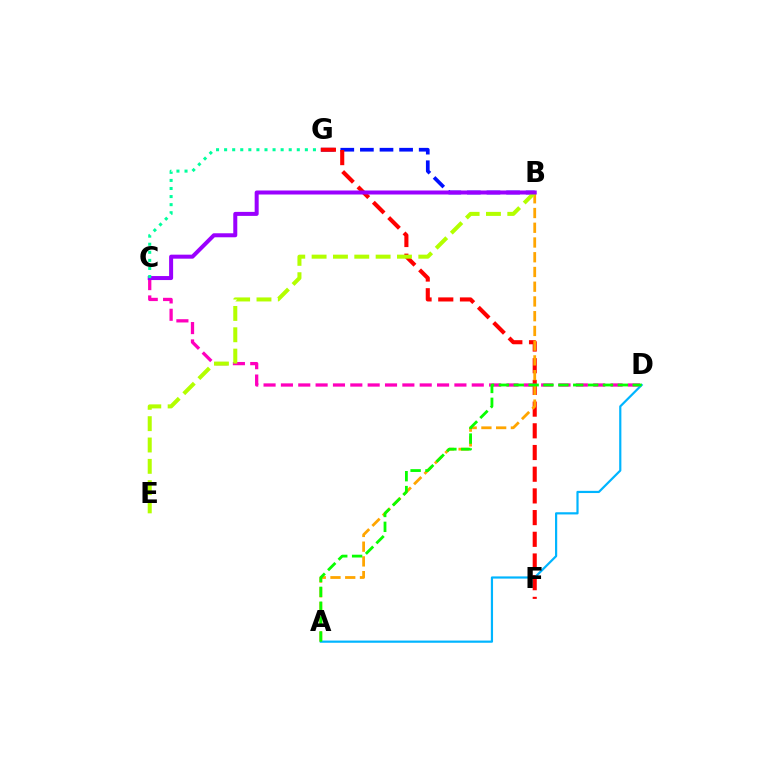{('B', 'G'): [{'color': '#0010ff', 'line_style': 'dashed', 'thickness': 2.66}], ('F', 'G'): [{'color': '#ff0000', 'line_style': 'dashed', 'thickness': 2.95}], ('C', 'D'): [{'color': '#ff00bd', 'line_style': 'dashed', 'thickness': 2.36}], ('A', 'B'): [{'color': '#ffa500', 'line_style': 'dashed', 'thickness': 2.0}], ('A', 'D'): [{'color': '#00b5ff', 'line_style': 'solid', 'thickness': 1.58}, {'color': '#08ff00', 'line_style': 'dashed', 'thickness': 2.02}], ('B', 'E'): [{'color': '#b3ff00', 'line_style': 'dashed', 'thickness': 2.9}], ('B', 'C'): [{'color': '#9b00ff', 'line_style': 'solid', 'thickness': 2.89}], ('C', 'G'): [{'color': '#00ff9d', 'line_style': 'dotted', 'thickness': 2.19}]}